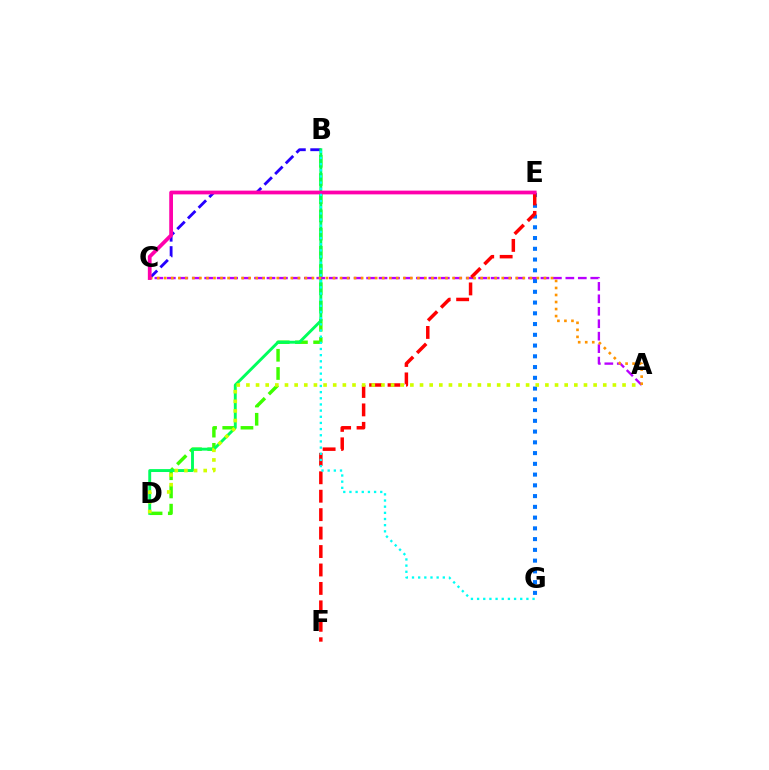{('E', 'G'): [{'color': '#0074ff', 'line_style': 'dotted', 'thickness': 2.92}], ('B', 'C'): [{'color': '#2500ff', 'line_style': 'dashed', 'thickness': 2.05}], ('B', 'D'): [{'color': '#3dff00', 'line_style': 'dashed', 'thickness': 2.47}, {'color': '#00ff5c', 'line_style': 'solid', 'thickness': 2.09}], ('A', 'C'): [{'color': '#b900ff', 'line_style': 'dashed', 'thickness': 1.69}, {'color': '#ff9400', 'line_style': 'dotted', 'thickness': 1.91}], ('E', 'F'): [{'color': '#ff0000', 'line_style': 'dashed', 'thickness': 2.51}], ('C', 'E'): [{'color': '#ff00ac', 'line_style': 'solid', 'thickness': 2.7}], ('A', 'D'): [{'color': '#d1ff00', 'line_style': 'dotted', 'thickness': 2.62}], ('B', 'G'): [{'color': '#00fff6', 'line_style': 'dotted', 'thickness': 1.67}]}